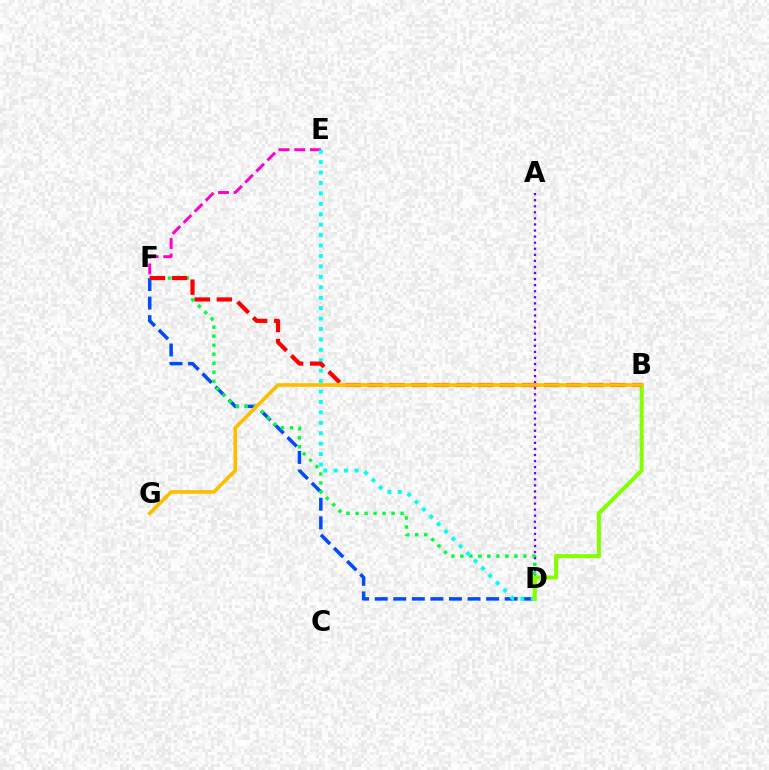{('A', 'D'): [{'color': '#7200ff', 'line_style': 'dotted', 'thickness': 1.65}], ('D', 'F'): [{'color': '#004bff', 'line_style': 'dashed', 'thickness': 2.52}, {'color': '#00ff39', 'line_style': 'dotted', 'thickness': 2.45}], ('E', 'F'): [{'color': '#ff00cf', 'line_style': 'dashed', 'thickness': 2.13}], ('D', 'E'): [{'color': '#00fff6', 'line_style': 'dotted', 'thickness': 2.83}], ('B', 'D'): [{'color': '#84ff00', 'line_style': 'solid', 'thickness': 2.89}], ('B', 'F'): [{'color': '#ff0000', 'line_style': 'dashed', 'thickness': 3.0}], ('B', 'G'): [{'color': '#ffbd00', 'line_style': 'solid', 'thickness': 2.63}]}